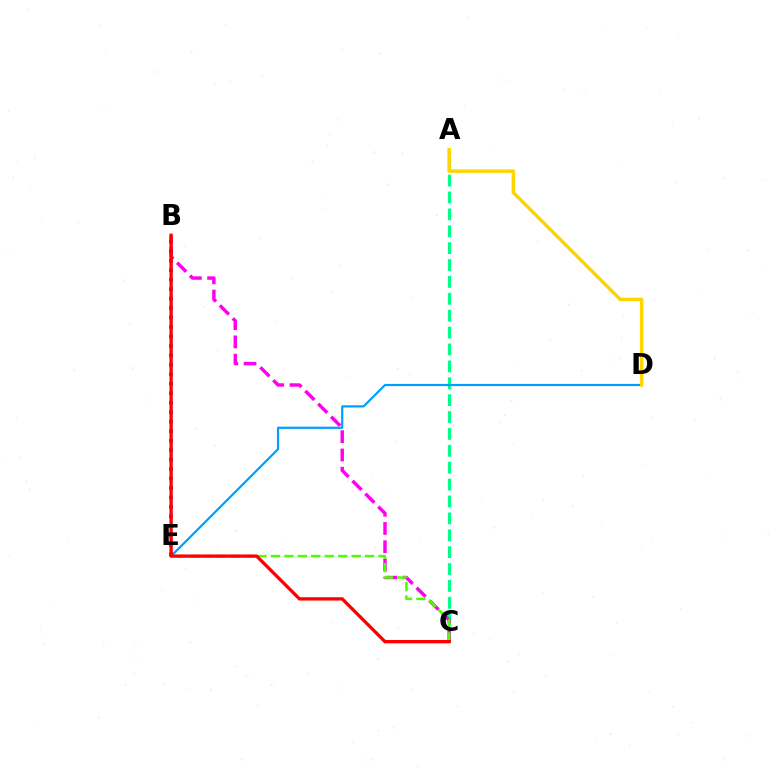{('A', 'C'): [{'color': '#00ff86', 'line_style': 'dashed', 'thickness': 2.29}], ('B', 'C'): [{'color': '#ff00ed', 'line_style': 'dashed', 'thickness': 2.48}, {'color': '#ff0000', 'line_style': 'solid', 'thickness': 2.39}], ('C', 'E'): [{'color': '#4fff00', 'line_style': 'dashed', 'thickness': 1.83}], ('D', 'E'): [{'color': '#009eff', 'line_style': 'solid', 'thickness': 1.58}], ('B', 'E'): [{'color': '#3700ff', 'line_style': 'dotted', 'thickness': 2.57}], ('A', 'D'): [{'color': '#ffd500', 'line_style': 'solid', 'thickness': 2.5}]}